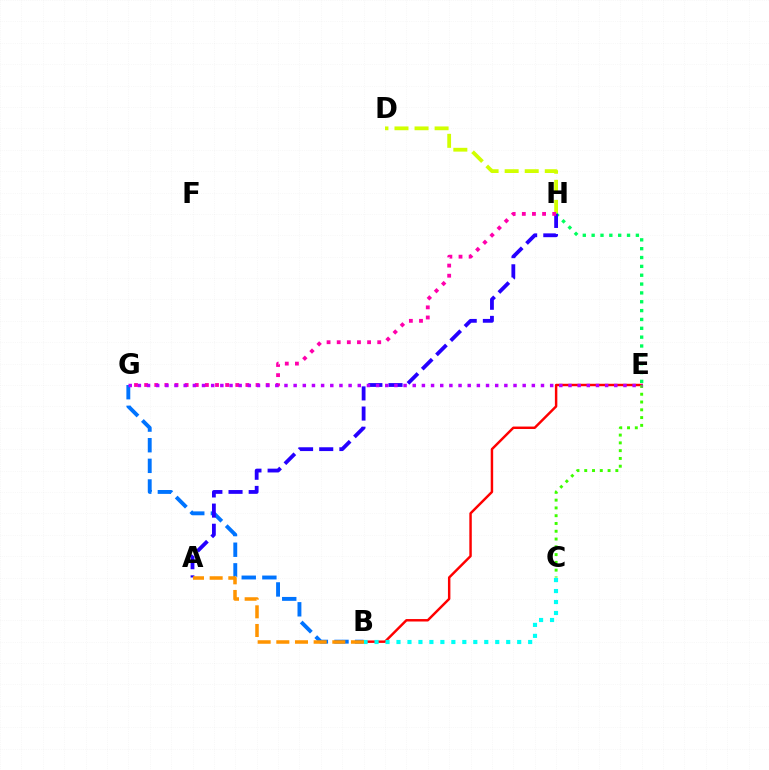{('D', 'H'): [{'color': '#d1ff00', 'line_style': 'dashed', 'thickness': 2.72}], ('B', 'E'): [{'color': '#ff0000', 'line_style': 'solid', 'thickness': 1.77}], ('B', 'C'): [{'color': '#00fff6', 'line_style': 'dotted', 'thickness': 2.98}], ('C', 'E'): [{'color': '#3dff00', 'line_style': 'dotted', 'thickness': 2.11}], ('E', 'H'): [{'color': '#00ff5c', 'line_style': 'dotted', 'thickness': 2.4}], ('B', 'G'): [{'color': '#0074ff', 'line_style': 'dashed', 'thickness': 2.8}], ('A', 'H'): [{'color': '#2500ff', 'line_style': 'dashed', 'thickness': 2.74}], ('G', 'H'): [{'color': '#ff00ac', 'line_style': 'dotted', 'thickness': 2.75}], ('A', 'B'): [{'color': '#ff9400', 'line_style': 'dashed', 'thickness': 2.54}], ('E', 'G'): [{'color': '#b900ff', 'line_style': 'dotted', 'thickness': 2.49}]}